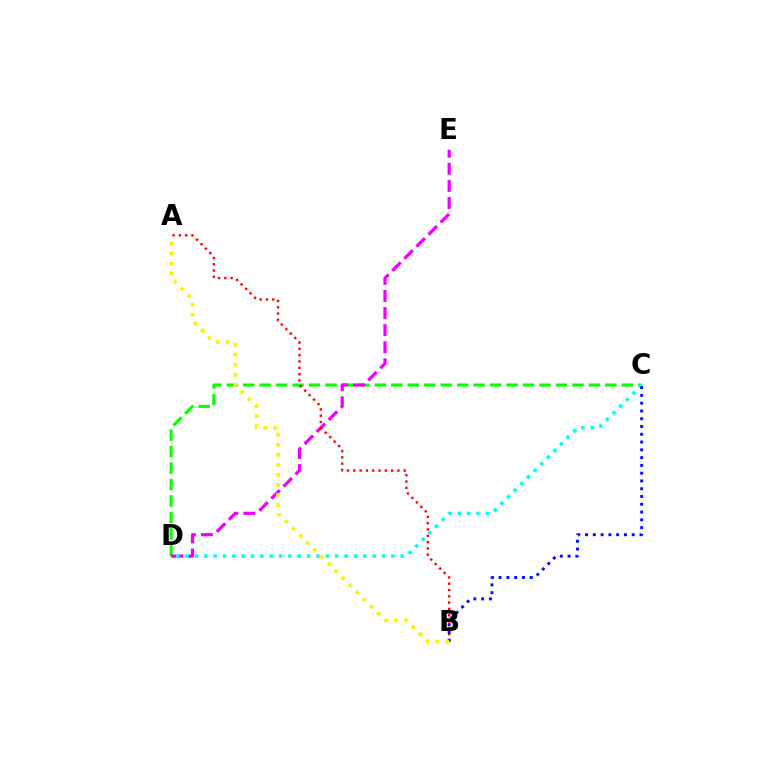{('C', 'D'): [{'color': '#08ff00', 'line_style': 'dashed', 'thickness': 2.24}, {'color': '#00fff6', 'line_style': 'dotted', 'thickness': 2.54}], ('D', 'E'): [{'color': '#ee00ff', 'line_style': 'dashed', 'thickness': 2.32}], ('A', 'B'): [{'color': '#ff0000', 'line_style': 'dotted', 'thickness': 1.71}, {'color': '#fcf500', 'line_style': 'dotted', 'thickness': 2.73}], ('B', 'C'): [{'color': '#0010ff', 'line_style': 'dotted', 'thickness': 2.11}]}